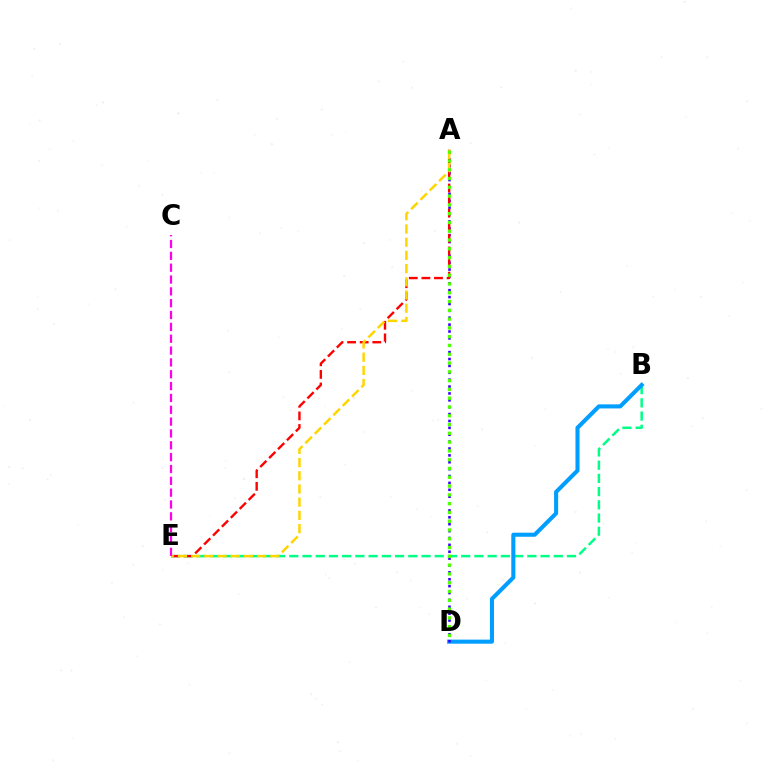{('B', 'E'): [{'color': '#00ff86', 'line_style': 'dashed', 'thickness': 1.8}], ('B', 'D'): [{'color': '#009eff', 'line_style': 'solid', 'thickness': 2.93}], ('A', 'D'): [{'color': '#3700ff', 'line_style': 'dotted', 'thickness': 1.87}, {'color': '#4fff00', 'line_style': 'dotted', 'thickness': 2.39}], ('A', 'E'): [{'color': '#ff0000', 'line_style': 'dashed', 'thickness': 1.71}, {'color': '#ffd500', 'line_style': 'dashed', 'thickness': 1.79}], ('C', 'E'): [{'color': '#ff00ed', 'line_style': 'dashed', 'thickness': 1.61}]}